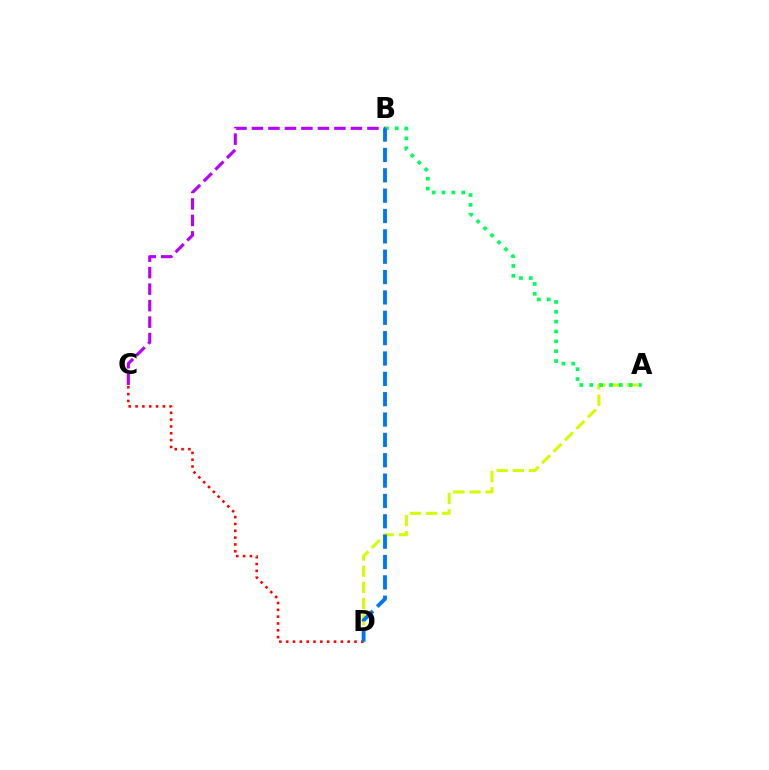{('A', 'D'): [{'color': '#d1ff00', 'line_style': 'dashed', 'thickness': 2.2}], ('C', 'D'): [{'color': '#ff0000', 'line_style': 'dotted', 'thickness': 1.86}], ('A', 'B'): [{'color': '#00ff5c', 'line_style': 'dotted', 'thickness': 2.68}], ('B', 'C'): [{'color': '#b900ff', 'line_style': 'dashed', 'thickness': 2.24}], ('B', 'D'): [{'color': '#0074ff', 'line_style': 'dashed', 'thickness': 2.76}]}